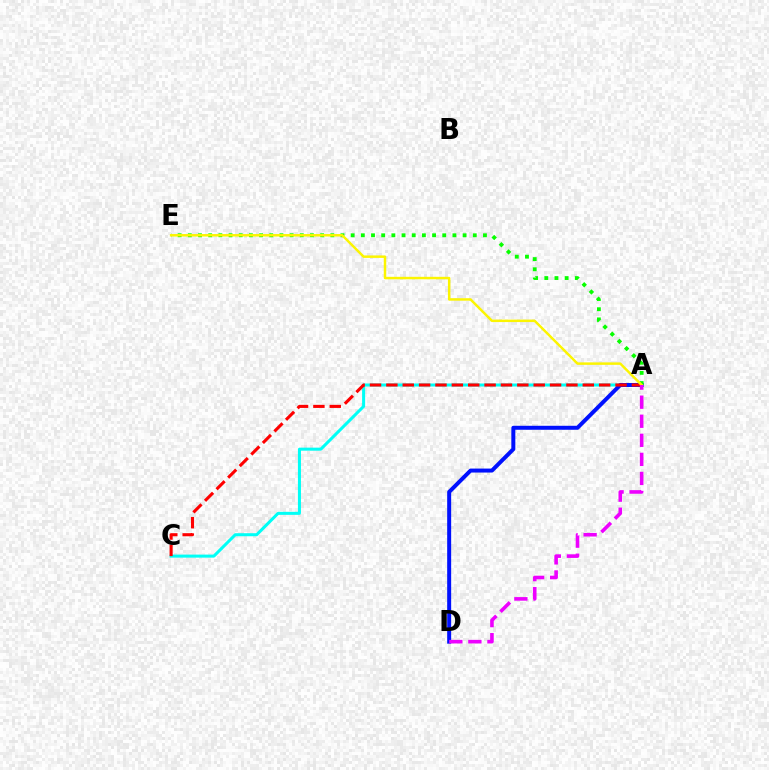{('A', 'C'): [{'color': '#00fff6', 'line_style': 'solid', 'thickness': 2.18}, {'color': '#ff0000', 'line_style': 'dashed', 'thickness': 2.22}], ('A', 'D'): [{'color': '#0010ff', 'line_style': 'solid', 'thickness': 2.87}, {'color': '#ee00ff', 'line_style': 'dashed', 'thickness': 2.59}], ('A', 'E'): [{'color': '#08ff00', 'line_style': 'dotted', 'thickness': 2.76}, {'color': '#fcf500', 'line_style': 'solid', 'thickness': 1.78}]}